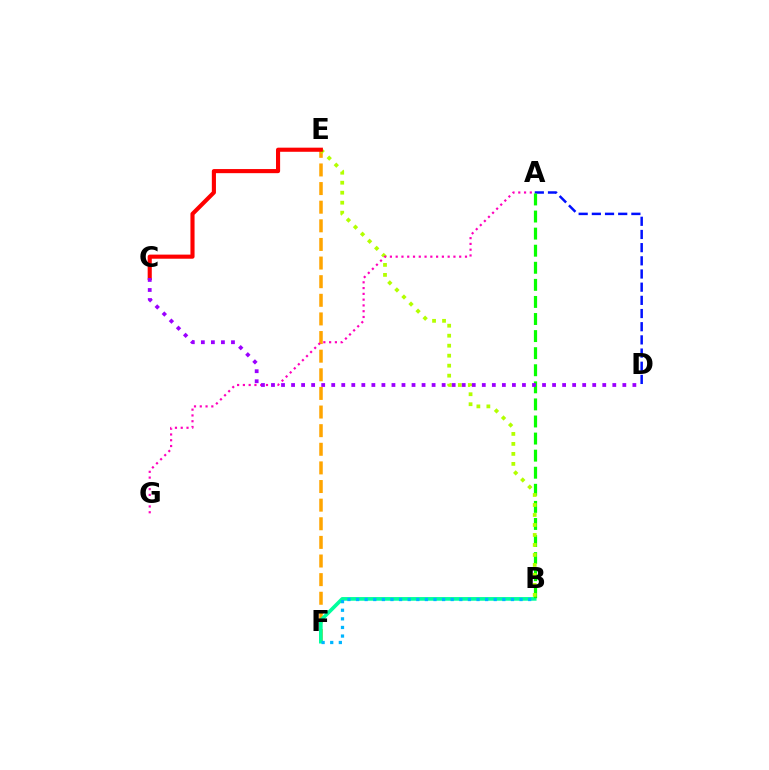{('E', 'F'): [{'color': '#ffa500', 'line_style': 'dashed', 'thickness': 2.53}], ('B', 'F'): [{'color': '#00ff9d', 'line_style': 'solid', 'thickness': 2.63}, {'color': '#00b5ff', 'line_style': 'dotted', 'thickness': 2.34}], ('A', 'D'): [{'color': '#0010ff', 'line_style': 'dashed', 'thickness': 1.79}], ('A', 'B'): [{'color': '#08ff00', 'line_style': 'dashed', 'thickness': 2.32}], ('B', 'E'): [{'color': '#b3ff00', 'line_style': 'dotted', 'thickness': 2.71}], ('A', 'G'): [{'color': '#ff00bd', 'line_style': 'dotted', 'thickness': 1.57}], ('C', 'E'): [{'color': '#ff0000', 'line_style': 'solid', 'thickness': 2.96}], ('C', 'D'): [{'color': '#9b00ff', 'line_style': 'dotted', 'thickness': 2.73}]}